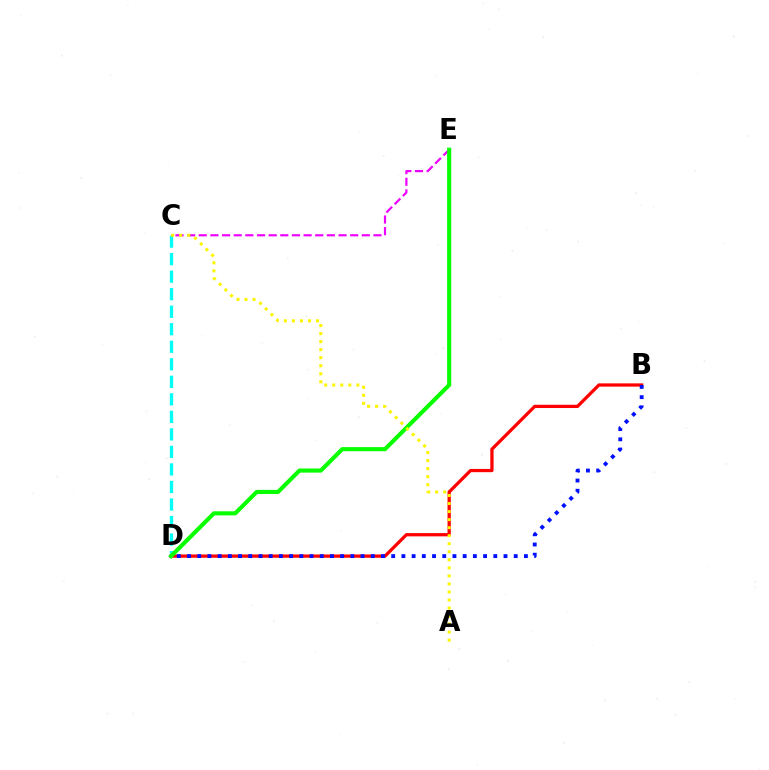{('C', 'E'): [{'color': '#ee00ff', 'line_style': 'dashed', 'thickness': 1.58}], ('B', 'D'): [{'color': '#ff0000', 'line_style': 'solid', 'thickness': 2.35}, {'color': '#0010ff', 'line_style': 'dotted', 'thickness': 2.77}], ('C', 'D'): [{'color': '#00fff6', 'line_style': 'dashed', 'thickness': 2.38}], ('D', 'E'): [{'color': '#08ff00', 'line_style': 'solid', 'thickness': 2.96}], ('A', 'C'): [{'color': '#fcf500', 'line_style': 'dotted', 'thickness': 2.18}]}